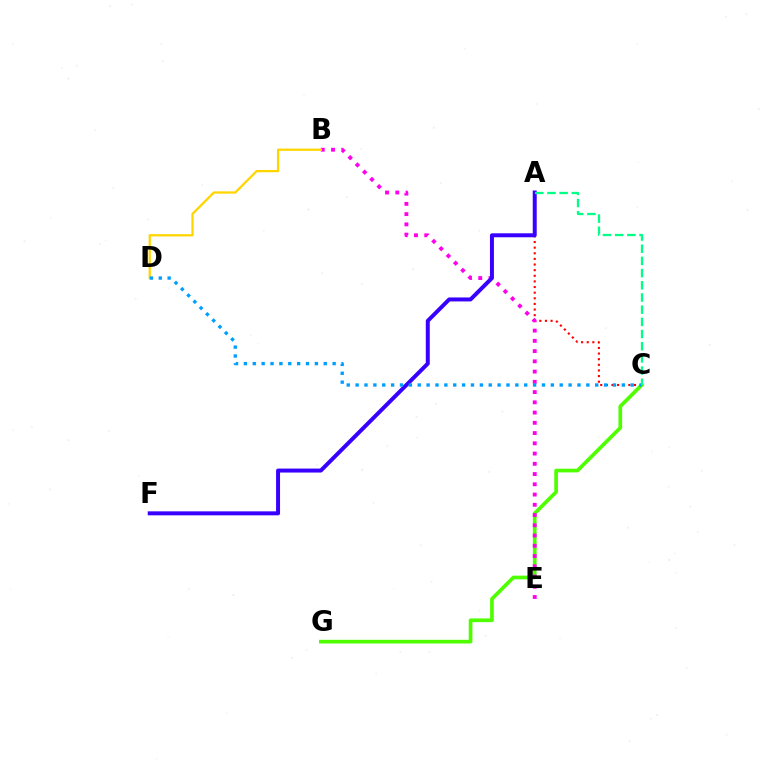{('A', 'C'): [{'color': '#ff0000', 'line_style': 'dotted', 'thickness': 1.53}, {'color': '#00ff86', 'line_style': 'dashed', 'thickness': 1.66}], ('C', 'G'): [{'color': '#4fff00', 'line_style': 'solid', 'thickness': 2.66}], ('B', 'E'): [{'color': '#ff00ed', 'line_style': 'dotted', 'thickness': 2.78}], ('B', 'D'): [{'color': '#ffd500', 'line_style': 'solid', 'thickness': 1.63}], ('A', 'F'): [{'color': '#3700ff', 'line_style': 'solid', 'thickness': 2.86}], ('C', 'D'): [{'color': '#009eff', 'line_style': 'dotted', 'thickness': 2.41}]}